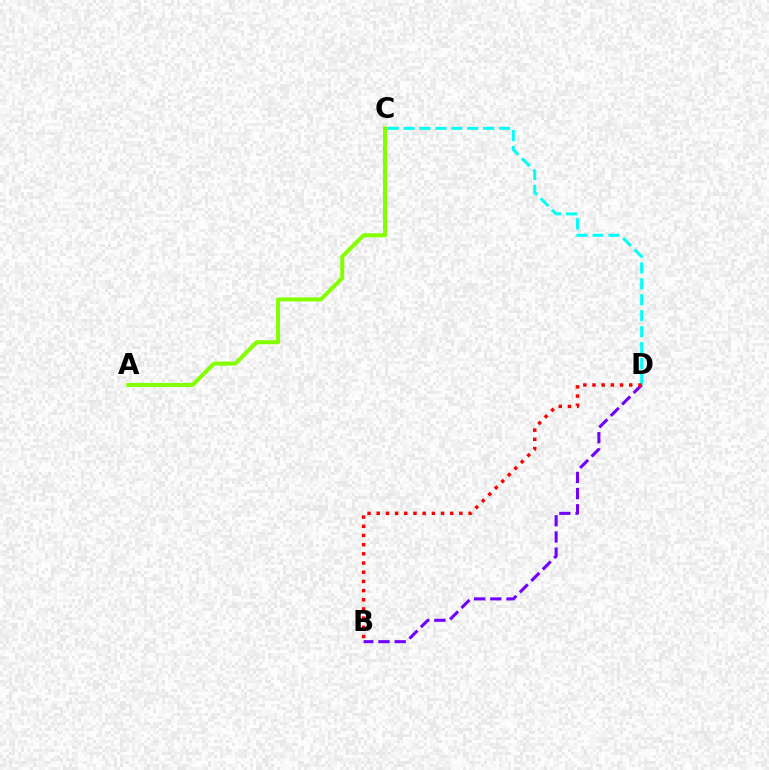{('B', 'D'): [{'color': '#7200ff', 'line_style': 'dashed', 'thickness': 2.2}, {'color': '#ff0000', 'line_style': 'dotted', 'thickness': 2.5}], ('C', 'D'): [{'color': '#00fff6', 'line_style': 'dashed', 'thickness': 2.16}], ('A', 'C'): [{'color': '#84ff00', 'line_style': 'solid', 'thickness': 2.9}]}